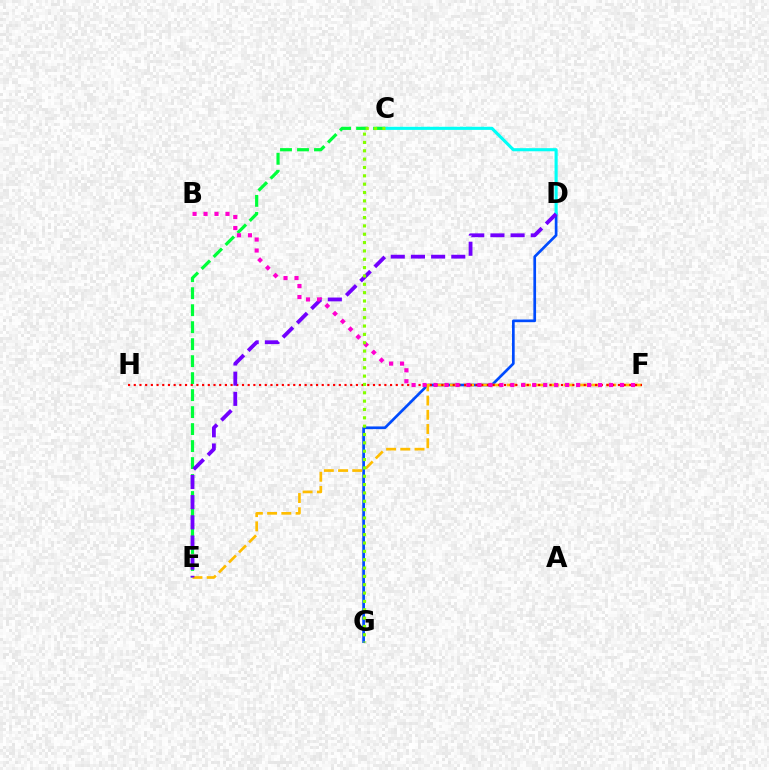{('C', 'E'): [{'color': '#00ff39', 'line_style': 'dashed', 'thickness': 2.31}], ('D', 'G'): [{'color': '#004bff', 'line_style': 'solid', 'thickness': 1.94}], ('C', 'D'): [{'color': '#00fff6', 'line_style': 'solid', 'thickness': 2.24}], ('E', 'F'): [{'color': '#ffbd00', 'line_style': 'dashed', 'thickness': 1.93}], ('F', 'H'): [{'color': '#ff0000', 'line_style': 'dotted', 'thickness': 1.55}], ('D', 'E'): [{'color': '#7200ff', 'line_style': 'dashed', 'thickness': 2.74}], ('B', 'F'): [{'color': '#ff00cf', 'line_style': 'dotted', 'thickness': 2.98}], ('C', 'G'): [{'color': '#84ff00', 'line_style': 'dotted', 'thickness': 2.27}]}